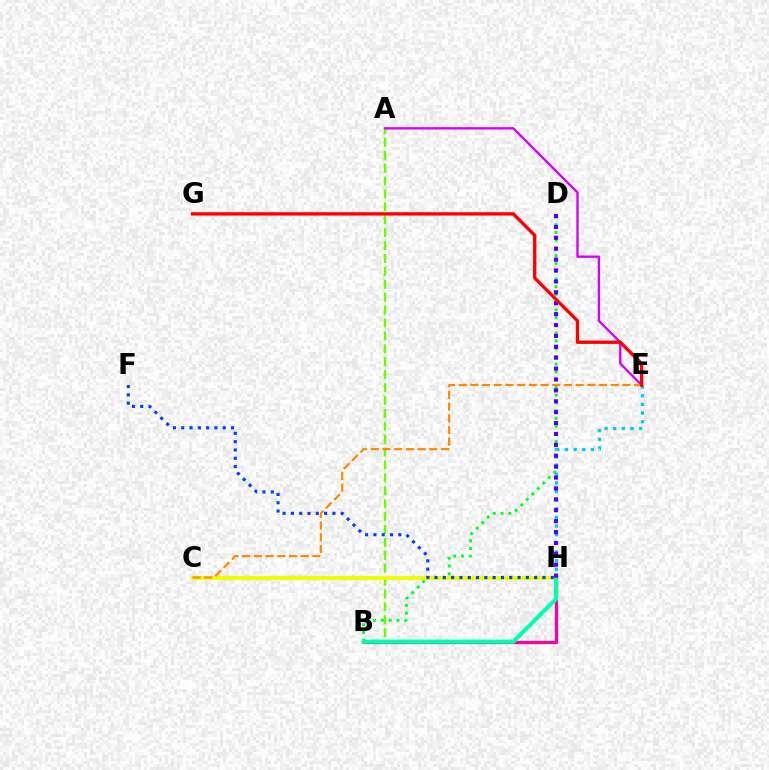{('A', 'B'): [{'color': '#66ff00', 'line_style': 'dashed', 'thickness': 1.75}], ('B', 'D'): [{'color': '#00ff27', 'line_style': 'dotted', 'thickness': 2.11}], ('A', 'E'): [{'color': '#d600ff', 'line_style': 'solid', 'thickness': 1.7}], ('C', 'H'): [{'color': '#eeff00', 'line_style': 'solid', 'thickness': 2.96}], ('E', 'H'): [{'color': '#00c7ff', 'line_style': 'dotted', 'thickness': 2.35}], ('B', 'H'): [{'color': '#ff00a0', 'line_style': 'solid', 'thickness': 2.35}, {'color': '#00ffaf', 'line_style': 'solid', 'thickness': 2.97}], ('F', 'H'): [{'color': '#003fff', 'line_style': 'dotted', 'thickness': 2.26}], ('D', 'H'): [{'color': '#4f00ff', 'line_style': 'dotted', 'thickness': 2.96}], ('C', 'E'): [{'color': '#ff8800', 'line_style': 'dashed', 'thickness': 1.59}], ('E', 'G'): [{'color': '#ff0000', 'line_style': 'solid', 'thickness': 2.41}]}